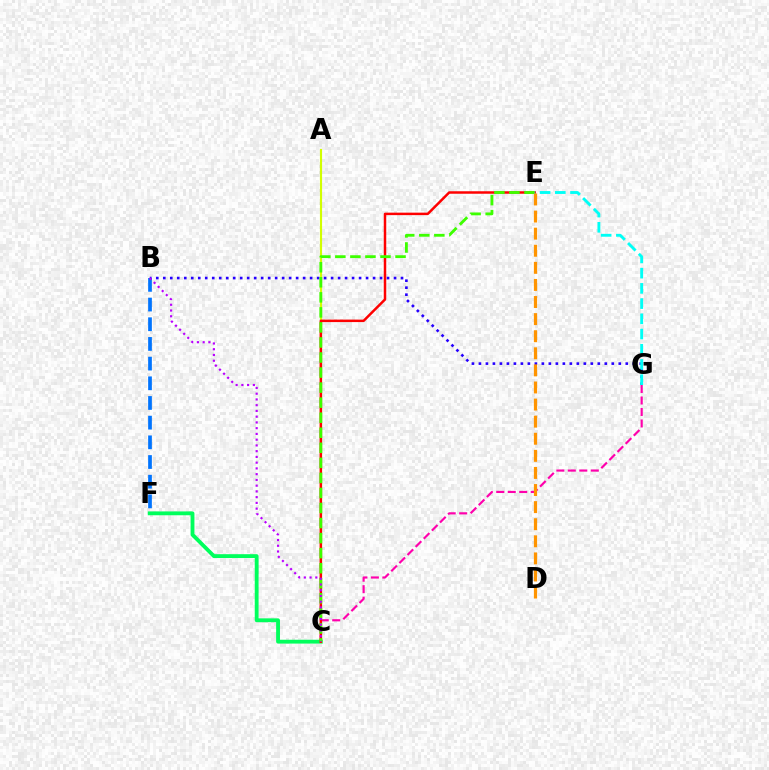{('B', 'F'): [{'color': '#0074ff', 'line_style': 'dashed', 'thickness': 2.67}], ('B', 'G'): [{'color': '#2500ff', 'line_style': 'dotted', 'thickness': 1.9}], ('C', 'F'): [{'color': '#00ff5c', 'line_style': 'solid', 'thickness': 2.77}], ('A', 'C'): [{'color': '#d1ff00', 'line_style': 'solid', 'thickness': 1.55}], ('C', 'G'): [{'color': '#ff00ac', 'line_style': 'dashed', 'thickness': 1.56}], ('C', 'E'): [{'color': '#ff0000', 'line_style': 'solid', 'thickness': 1.79}, {'color': '#3dff00', 'line_style': 'dashed', 'thickness': 2.04}], ('D', 'E'): [{'color': '#ff9400', 'line_style': 'dashed', 'thickness': 2.32}], ('B', 'C'): [{'color': '#b900ff', 'line_style': 'dotted', 'thickness': 1.56}], ('E', 'G'): [{'color': '#00fff6', 'line_style': 'dashed', 'thickness': 2.07}]}